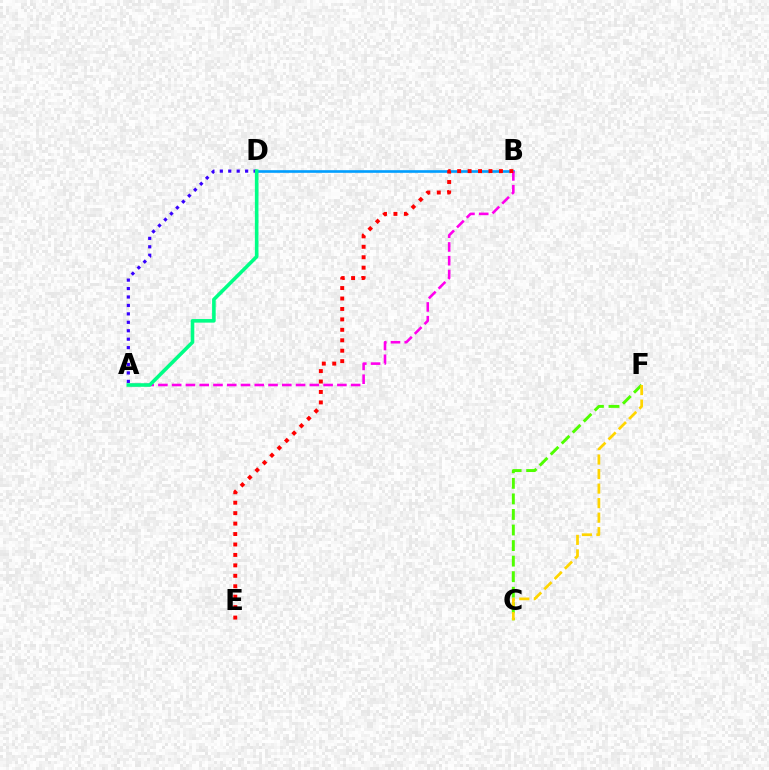{('B', 'D'): [{'color': '#009eff', 'line_style': 'solid', 'thickness': 1.89}], ('C', 'F'): [{'color': '#4fff00', 'line_style': 'dashed', 'thickness': 2.11}, {'color': '#ffd500', 'line_style': 'dashed', 'thickness': 1.97}], ('A', 'D'): [{'color': '#3700ff', 'line_style': 'dotted', 'thickness': 2.29}, {'color': '#00ff86', 'line_style': 'solid', 'thickness': 2.59}], ('A', 'B'): [{'color': '#ff00ed', 'line_style': 'dashed', 'thickness': 1.87}], ('B', 'E'): [{'color': '#ff0000', 'line_style': 'dotted', 'thickness': 2.84}]}